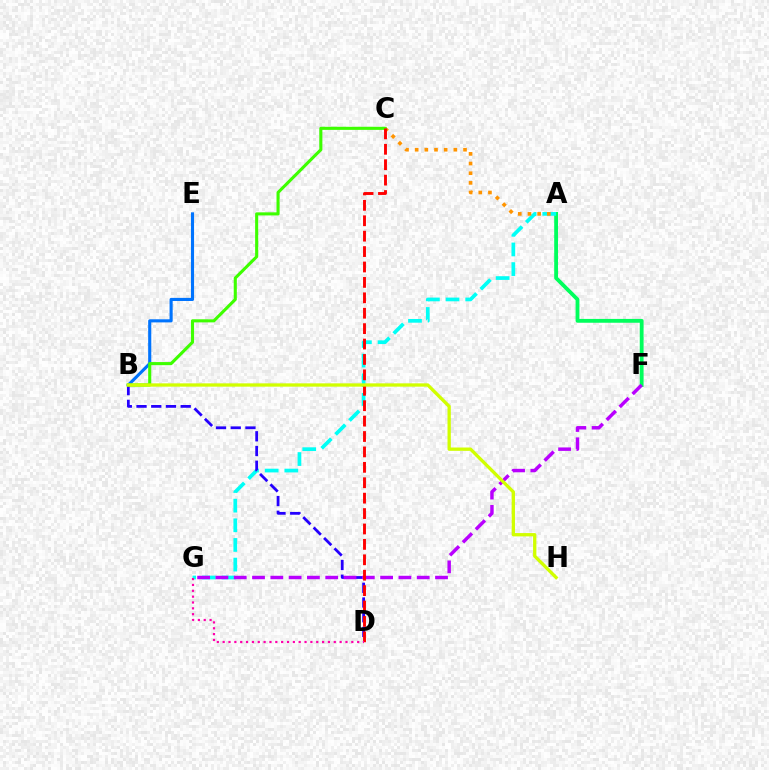{('A', 'F'): [{'color': '#00ff5c', 'line_style': 'solid', 'thickness': 2.76}], ('A', 'G'): [{'color': '#00fff6', 'line_style': 'dashed', 'thickness': 2.67}], ('B', 'E'): [{'color': '#0074ff', 'line_style': 'solid', 'thickness': 2.24}], ('B', 'D'): [{'color': '#2500ff', 'line_style': 'dashed', 'thickness': 2.0}], ('A', 'C'): [{'color': '#ff9400', 'line_style': 'dotted', 'thickness': 2.63}], ('B', 'C'): [{'color': '#3dff00', 'line_style': 'solid', 'thickness': 2.22}], ('F', 'G'): [{'color': '#b900ff', 'line_style': 'dashed', 'thickness': 2.49}], ('C', 'D'): [{'color': '#ff0000', 'line_style': 'dashed', 'thickness': 2.09}], ('B', 'H'): [{'color': '#d1ff00', 'line_style': 'solid', 'thickness': 2.38}], ('D', 'G'): [{'color': '#ff00ac', 'line_style': 'dotted', 'thickness': 1.59}]}